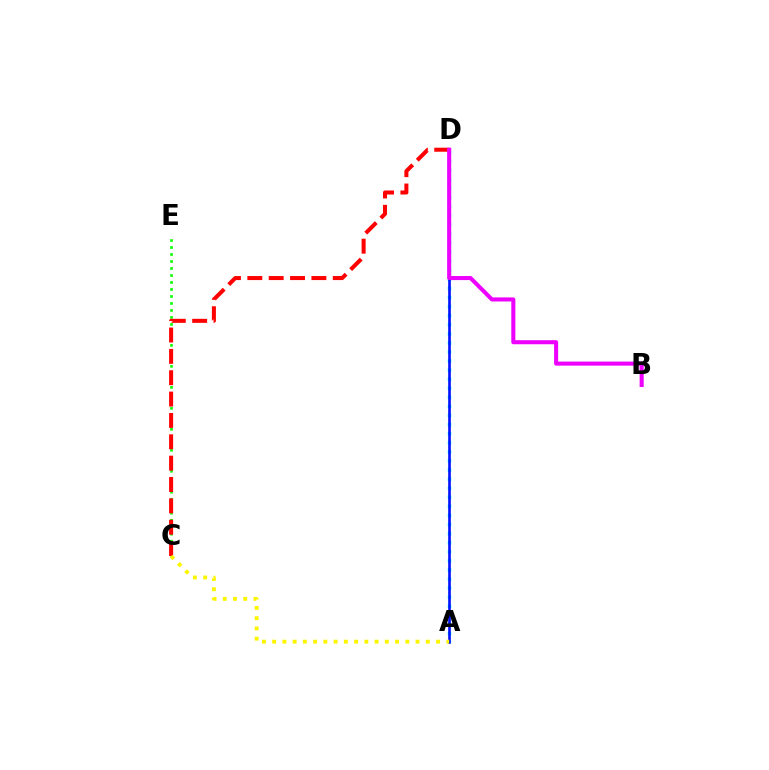{('A', 'D'): [{'color': '#00fff6', 'line_style': 'dotted', 'thickness': 2.47}, {'color': '#0010ff', 'line_style': 'solid', 'thickness': 1.9}], ('C', 'E'): [{'color': '#08ff00', 'line_style': 'dotted', 'thickness': 1.9}], ('C', 'D'): [{'color': '#ff0000', 'line_style': 'dashed', 'thickness': 2.9}], ('B', 'D'): [{'color': '#ee00ff', 'line_style': 'solid', 'thickness': 2.93}], ('A', 'C'): [{'color': '#fcf500', 'line_style': 'dotted', 'thickness': 2.78}]}